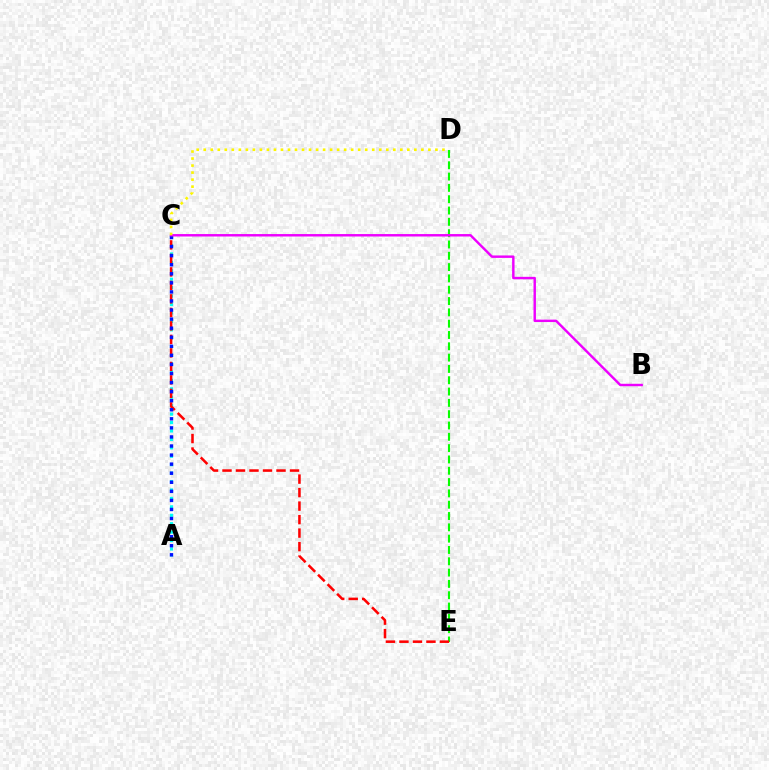{('D', 'E'): [{'color': '#08ff00', 'line_style': 'dashed', 'thickness': 1.54}], ('A', 'C'): [{'color': '#00fff6', 'line_style': 'dotted', 'thickness': 2.29}, {'color': '#0010ff', 'line_style': 'dotted', 'thickness': 2.46}], ('C', 'E'): [{'color': '#ff0000', 'line_style': 'dashed', 'thickness': 1.83}], ('B', 'C'): [{'color': '#ee00ff', 'line_style': 'solid', 'thickness': 1.75}], ('C', 'D'): [{'color': '#fcf500', 'line_style': 'dotted', 'thickness': 1.91}]}